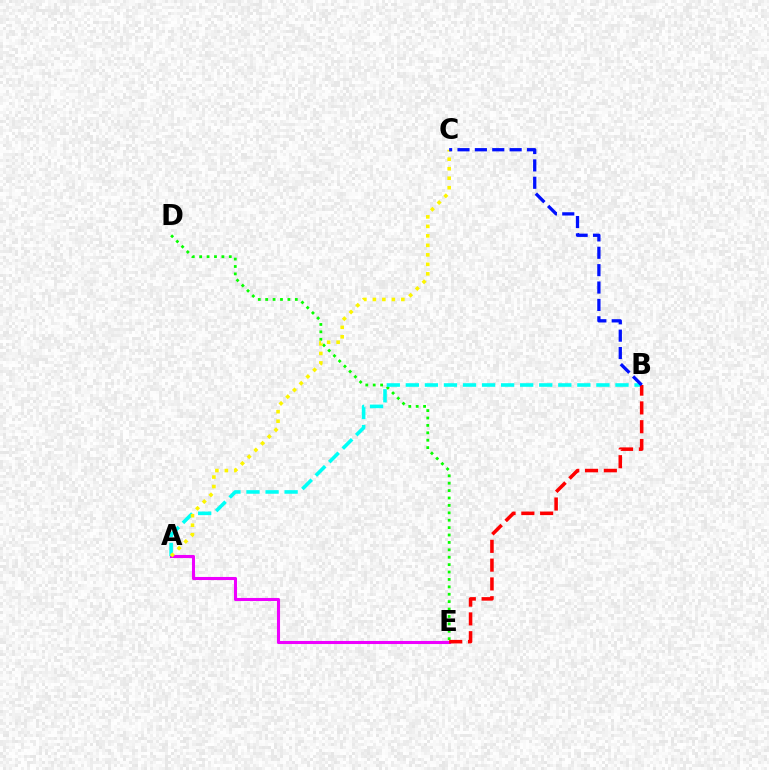{('A', 'E'): [{'color': '#ee00ff', 'line_style': 'solid', 'thickness': 2.22}], ('D', 'E'): [{'color': '#08ff00', 'line_style': 'dotted', 'thickness': 2.01}], ('A', 'B'): [{'color': '#00fff6', 'line_style': 'dashed', 'thickness': 2.59}], ('B', 'E'): [{'color': '#ff0000', 'line_style': 'dashed', 'thickness': 2.55}], ('A', 'C'): [{'color': '#fcf500', 'line_style': 'dotted', 'thickness': 2.58}], ('B', 'C'): [{'color': '#0010ff', 'line_style': 'dashed', 'thickness': 2.36}]}